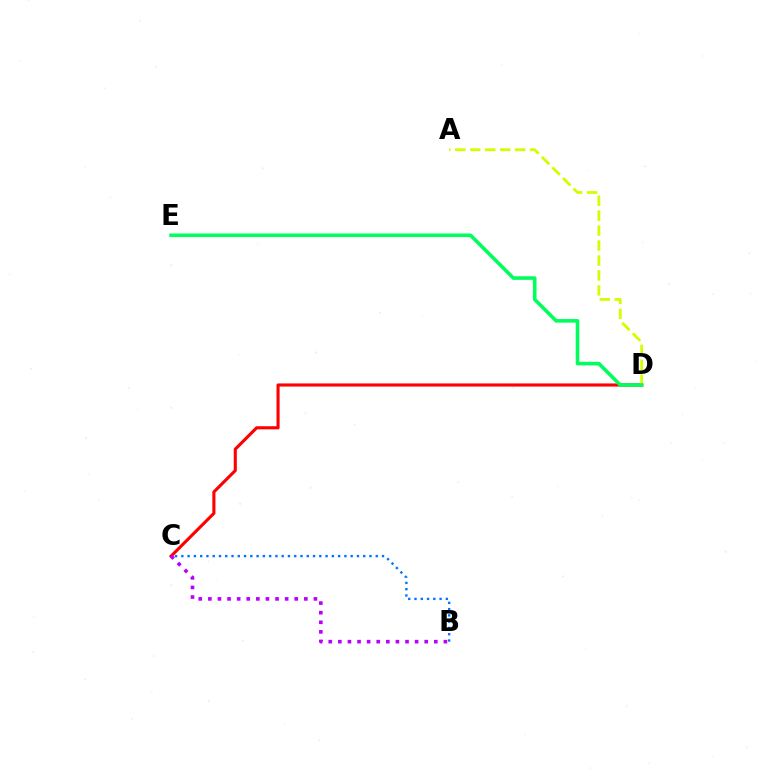{('B', 'C'): [{'color': '#0074ff', 'line_style': 'dotted', 'thickness': 1.7}, {'color': '#b900ff', 'line_style': 'dotted', 'thickness': 2.61}], ('C', 'D'): [{'color': '#ff0000', 'line_style': 'solid', 'thickness': 2.24}], ('A', 'D'): [{'color': '#d1ff00', 'line_style': 'dashed', 'thickness': 2.03}], ('D', 'E'): [{'color': '#00ff5c', 'line_style': 'solid', 'thickness': 2.58}]}